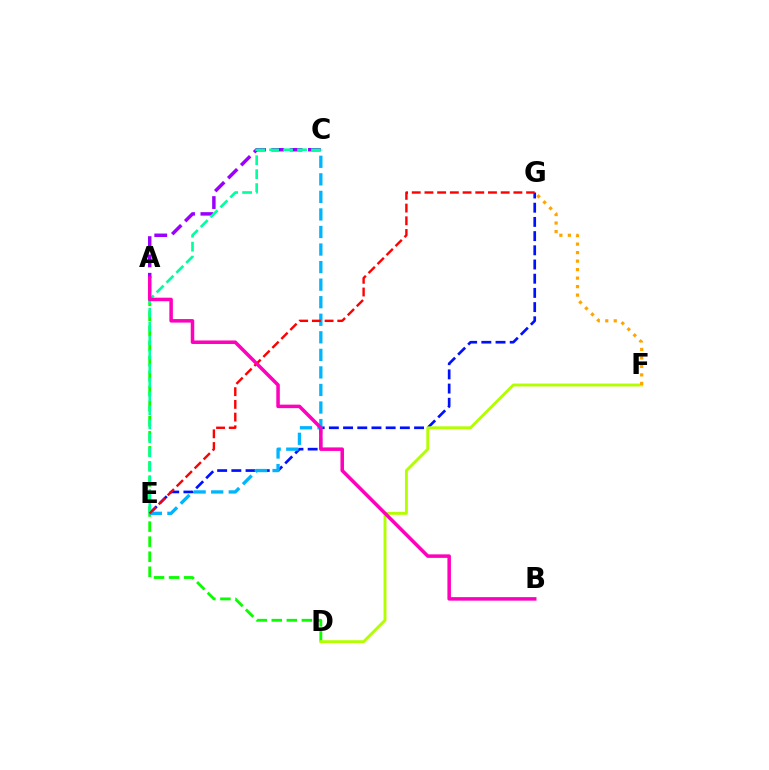{('A', 'D'): [{'color': '#08ff00', 'line_style': 'dashed', 'thickness': 2.04}], ('E', 'G'): [{'color': '#0010ff', 'line_style': 'dashed', 'thickness': 1.93}, {'color': '#ff0000', 'line_style': 'dashed', 'thickness': 1.73}], ('D', 'F'): [{'color': '#b3ff00', 'line_style': 'solid', 'thickness': 2.09}], ('C', 'E'): [{'color': '#00b5ff', 'line_style': 'dashed', 'thickness': 2.38}, {'color': '#00ff9d', 'line_style': 'dashed', 'thickness': 1.9}], ('A', 'C'): [{'color': '#9b00ff', 'line_style': 'dashed', 'thickness': 2.49}], ('F', 'G'): [{'color': '#ffa500', 'line_style': 'dotted', 'thickness': 2.31}], ('A', 'B'): [{'color': '#ff00bd', 'line_style': 'solid', 'thickness': 2.53}]}